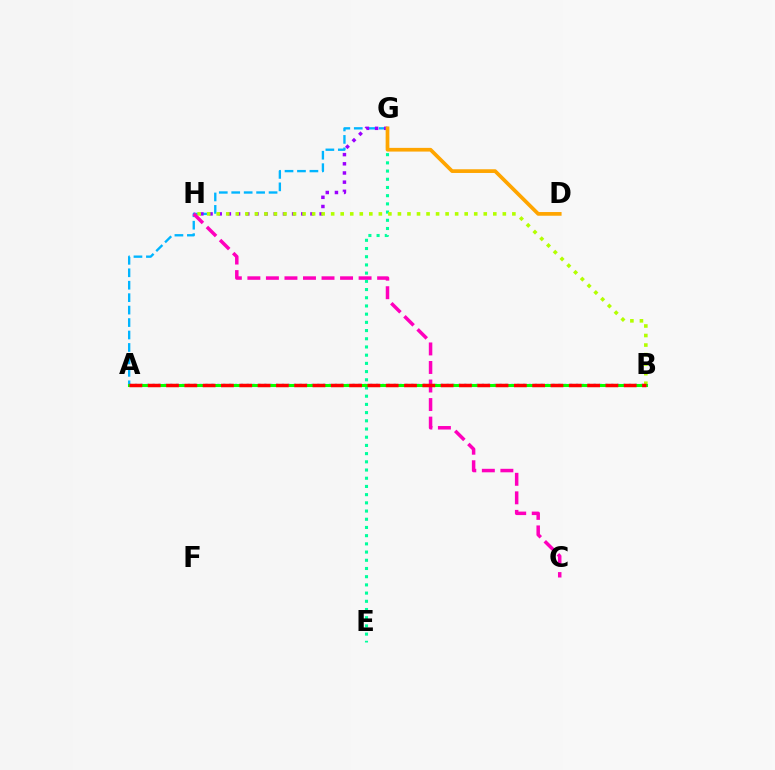{('A', 'G'): [{'color': '#00b5ff', 'line_style': 'dashed', 'thickness': 1.69}], ('E', 'G'): [{'color': '#00ff9d', 'line_style': 'dotted', 'thickness': 2.23}], ('A', 'B'): [{'color': '#0010ff', 'line_style': 'dotted', 'thickness': 1.6}, {'color': '#08ff00', 'line_style': 'solid', 'thickness': 2.21}, {'color': '#ff0000', 'line_style': 'dashed', 'thickness': 2.49}], ('G', 'H'): [{'color': '#9b00ff', 'line_style': 'dotted', 'thickness': 2.49}], ('B', 'H'): [{'color': '#b3ff00', 'line_style': 'dotted', 'thickness': 2.59}], ('C', 'H'): [{'color': '#ff00bd', 'line_style': 'dashed', 'thickness': 2.52}], ('D', 'G'): [{'color': '#ffa500', 'line_style': 'solid', 'thickness': 2.67}]}